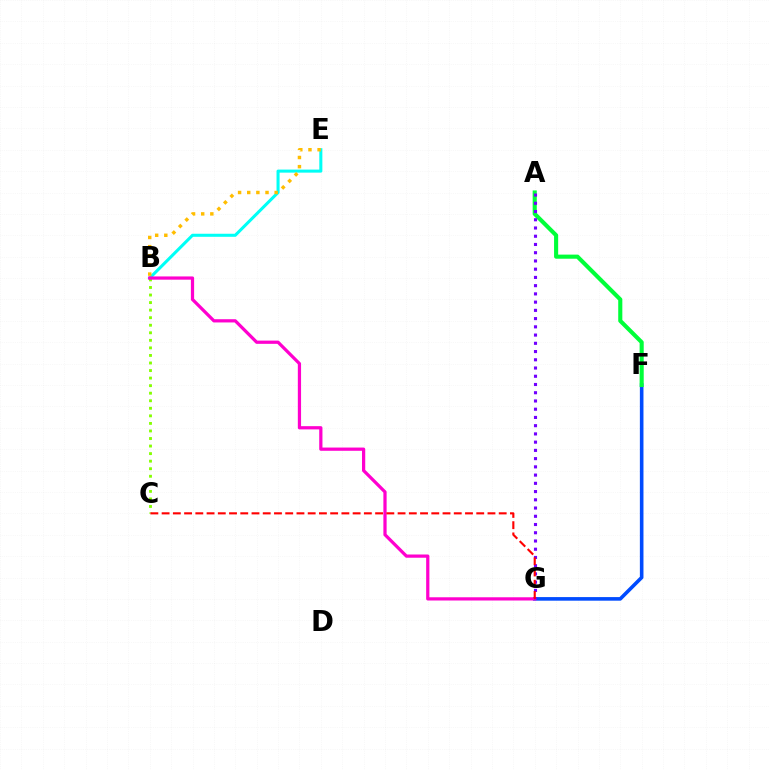{('B', 'E'): [{'color': '#00fff6', 'line_style': 'solid', 'thickness': 2.2}, {'color': '#ffbd00', 'line_style': 'dotted', 'thickness': 2.49}], ('B', 'C'): [{'color': '#84ff00', 'line_style': 'dotted', 'thickness': 2.05}], ('F', 'G'): [{'color': '#004bff', 'line_style': 'solid', 'thickness': 2.59}], ('B', 'G'): [{'color': '#ff00cf', 'line_style': 'solid', 'thickness': 2.33}], ('A', 'F'): [{'color': '#00ff39', 'line_style': 'solid', 'thickness': 2.96}], ('A', 'G'): [{'color': '#7200ff', 'line_style': 'dotted', 'thickness': 2.24}], ('C', 'G'): [{'color': '#ff0000', 'line_style': 'dashed', 'thickness': 1.53}]}